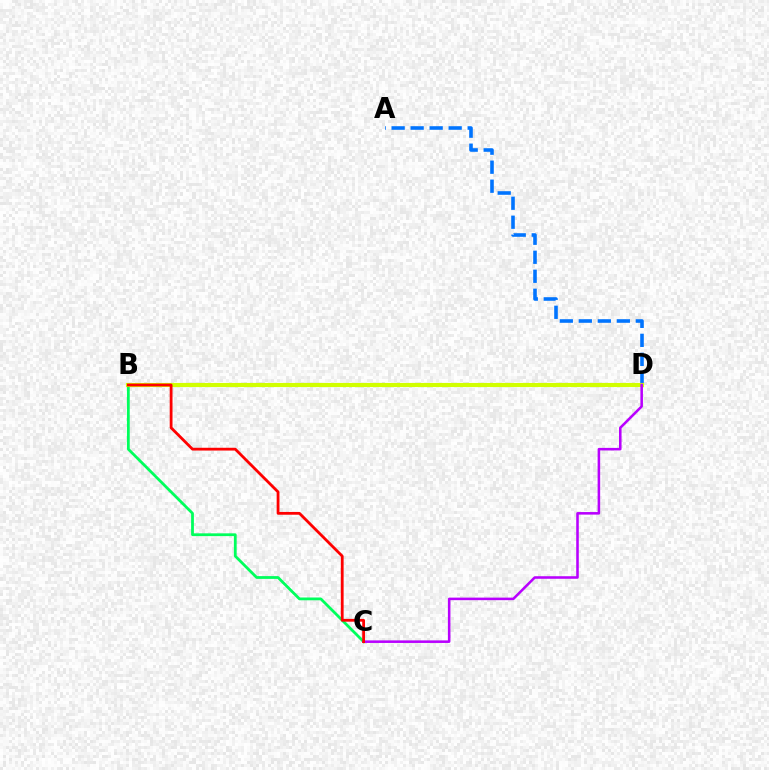{('B', 'C'): [{'color': '#00ff5c', 'line_style': 'solid', 'thickness': 2.0}, {'color': '#ff0000', 'line_style': 'solid', 'thickness': 2.01}], ('A', 'D'): [{'color': '#0074ff', 'line_style': 'dashed', 'thickness': 2.58}], ('B', 'D'): [{'color': '#d1ff00', 'line_style': 'solid', 'thickness': 2.97}], ('C', 'D'): [{'color': '#b900ff', 'line_style': 'solid', 'thickness': 1.84}]}